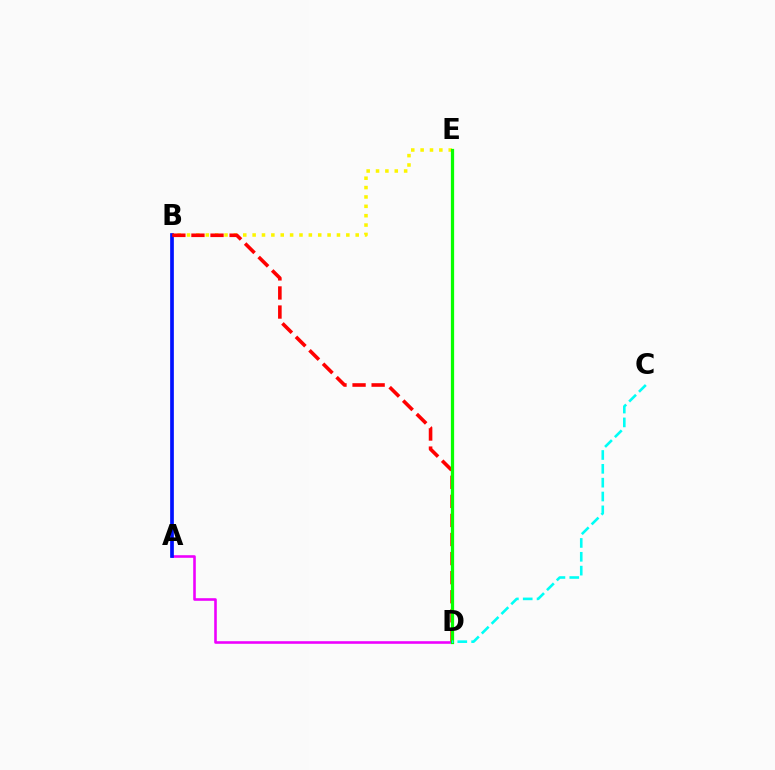{('A', 'D'): [{'color': '#ee00ff', 'line_style': 'solid', 'thickness': 1.87}], ('A', 'B'): [{'color': '#0010ff', 'line_style': 'solid', 'thickness': 2.66}], ('B', 'E'): [{'color': '#fcf500', 'line_style': 'dotted', 'thickness': 2.55}], ('B', 'D'): [{'color': '#ff0000', 'line_style': 'dashed', 'thickness': 2.59}], ('D', 'E'): [{'color': '#08ff00', 'line_style': 'solid', 'thickness': 2.34}], ('C', 'D'): [{'color': '#00fff6', 'line_style': 'dashed', 'thickness': 1.88}]}